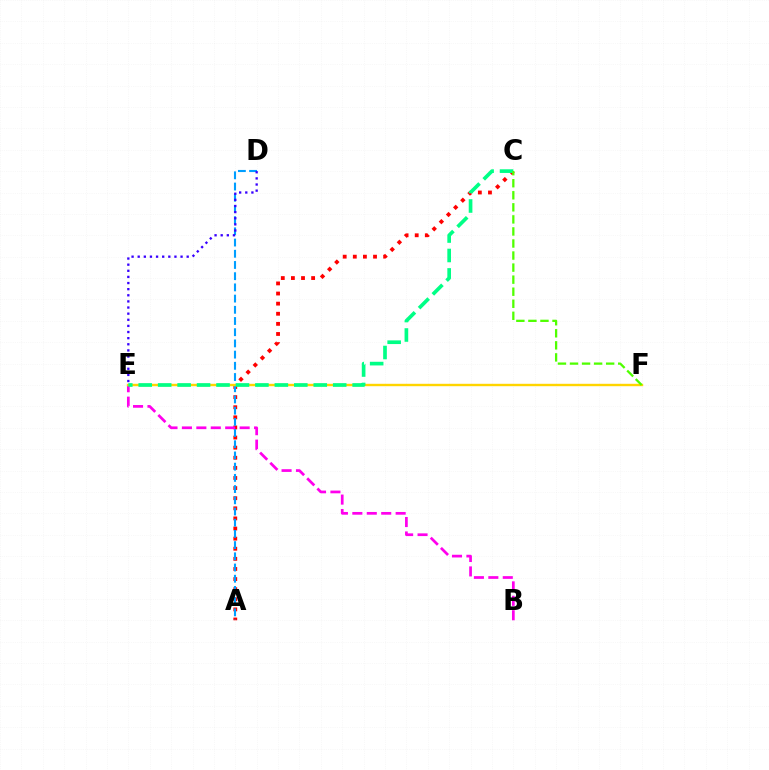{('A', 'C'): [{'color': '#ff0000', 'line_style': 'dotted', 'thickness': 2.75}], ('A', 'D'): [{'color': '#009eff', 'line_style': 'dashed', 'thickness': 1.52}], ('D', 'E'): [{'color': '#3700ff', 'line_style': 'dotted', 'thickness': 1.66}], ('B', 'E'): [{'color': '#ff00ed', 'line_style': 'dashed', 'thickness': 1.96}], ('E', 'F'): [{'color': '#ffd500', 'line_style': 'solid', 'thickness': 1.73}], ('C', 'E'): [{'color': '#00ff86', 'line_style': 'dashed', 'thickness': 2.64}], ('C', 'F'): [{'color': '#4fff00', 'line_style': 'dashed', 'thickness': 1.64}]}